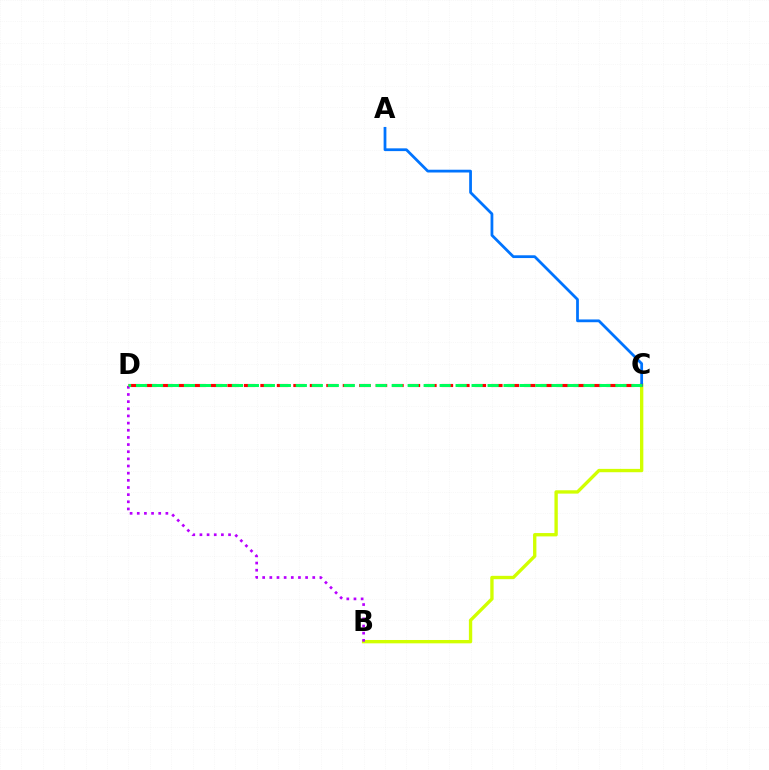{('B', 'C'): [{'color': '#d1ff00', 'line_style': 'solid', 'thickness': 2.41}], ('B', 'D'): [{'color': '#b900ff', 'line_style': 'dotted', 'thickness': 1.94}], ('A', 'C'): [{'color': '#0074ff', 'line_style': 'solid', 'thickness': 1.99}], ('C', 'D'): [{'color': '#ff0000', 'line_style': 'dashed', 'thickness': 2.24}, {'color': '#00ff5c', 'line_style': 'dashed', 'thickness': 2.17}]}